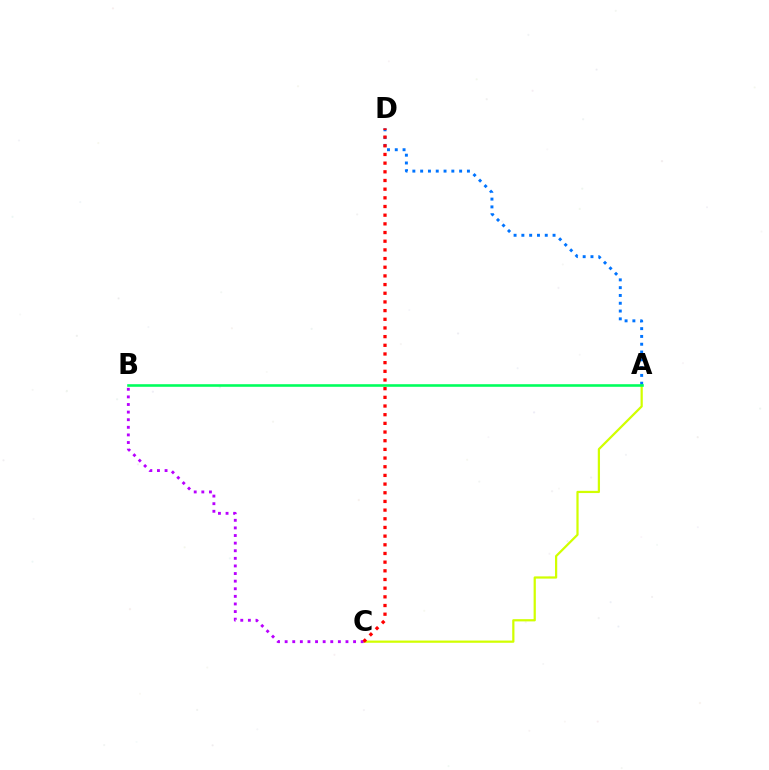{('A', 'C'): [{'color': '#d1ff00', 'line_style': 'solid', 'thickness': 1.61}], ('B', 'C'): [{'color': '#b900ff', 'line_style': 'dotted', 'thickness': 2.07}], ('A', 'D'): [{'color': '#0074ff', 'line_style': 'dotted', 'thickness': 2.12}], ('C', 'D'): [{'color': '#ff0000', 'line_style': 'dotted', 'thickness': 2.36}], ('A', 'B'): [{'color': '#00ff5c', 'line_style': 'solid', 'thickness': 1.87}]}